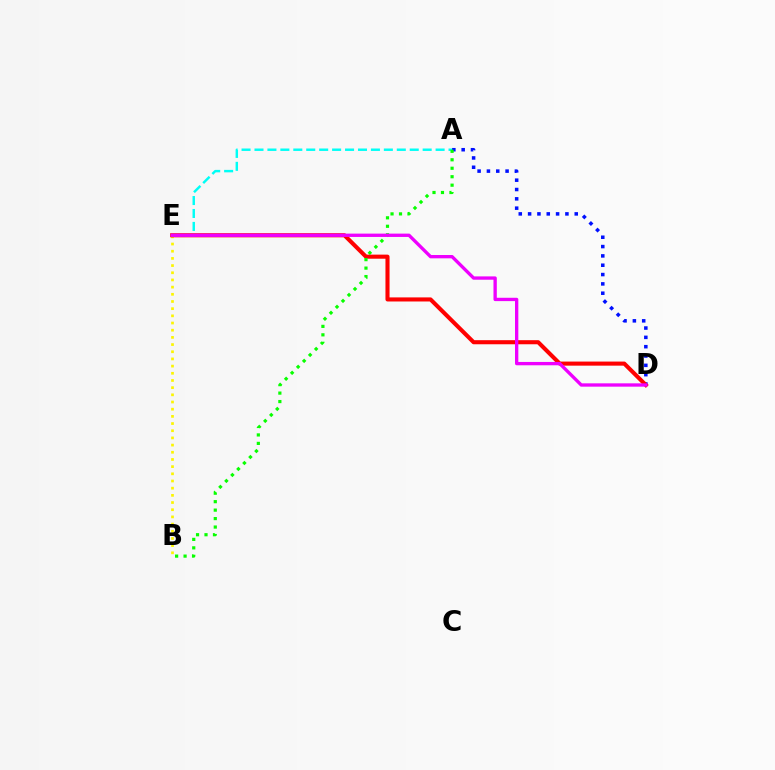{('B', 'E'): [{'color': '#fcf500', 'line_style': 'dotted', 'thickness': 1.95}], ('A', 'D'): [{'color': '#0010ff', 'line_style': 'dotted', 'thickness': 2.53}], ('D', 'E'): [{'color': '#ff0000', 'line_style': 'solid', 'thickness': 2.94}, {'color': '#ee00ff', 'line_style': 'solid', 'thickness': 2.4}], ('A', 'E'): [{'color': '#00fff6', 'line_style': 'dashed', 'thickness': 1.76}], ('A', 'B'): [{'color': '#08ff00', 'line_style': 'dotted', 'thickness': 2.3}]}